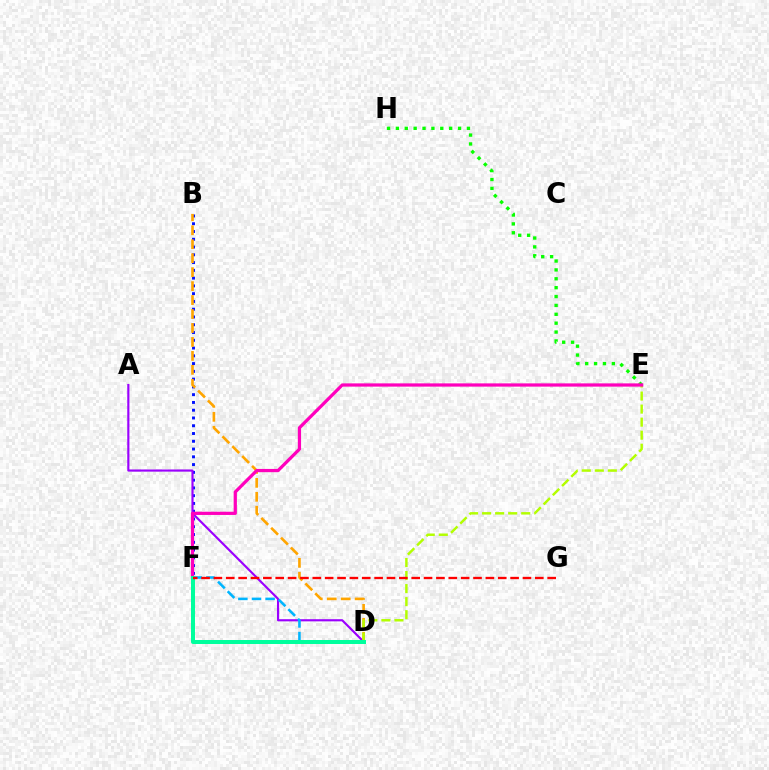{('B', 'F'): [{'color': '#0010ff', 'line_style': 'dotted', 'thickness': 2.11}], ('A', 'D'): [{'color': '#9b00ff', 'line_style': 'solid', 'thickness': 1.55}], ('E', 'H'): [{'color': '#08ff00', 'line_style': 'dotted', 'thickness': 2.41}], ('B', 'D'): [{'color': '#ffa500', 'line_style': 'dashed', 'thickness': 1.9}], ('D', 'E'): [{'color': '#b3ff00', 'line_style': 'dashed', 'thickness': 1.77}], ('D', 'F'): [{'color': '#00b5ff', 'line_style': 'dashed', 'thickness': 1.85}, {'color': '#00ff9d', 'line_style': 'solid', 'thickness': 2.88}], ('E', 'F'): [{'color': '#ff00bd', 'line_style': 'solid', 'thickness': 2.33}], ('F', 'G'): [{'color': '#ff0000', 'line_style': 'dashed', 'thickness': 1.68}]}